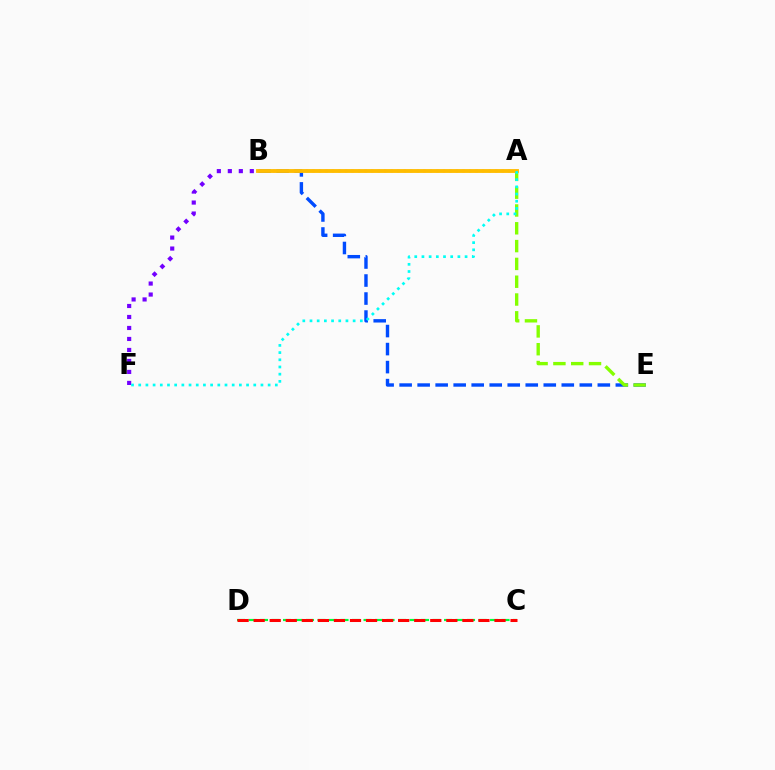{('B', 'F'): [{'color': '#7200ff', 'line_style': 'dotted', 'thickness': 2.99}], ('B', 'E'): [{'color': '#004bff', 'line_style': 'dashed', 'thickness': 2.45}], ('A', 'B'): [{'color': '#ff00cf', 'line_style': 'dotted', 'thickness': 1.77}, {'color': '#ffbd00', 'line_style': 'solid', 'thickness': 2.77}], ('A', 'E'): [{'color': '#84ff00', 'line_style': 'dashed', 'thickness': 2.42}], ('C', 'D'): [{'color': '#00ff39', 'line_style': 'dashed', 'thickness': 1.56}, {'color': '#ff0000', 'line_style': 'dashed', 'thickness': 2.18}], ('A', 'F'): [{'color': '#00fff6', 'line_style': 'dotted', 'thickness': 1.95}]}